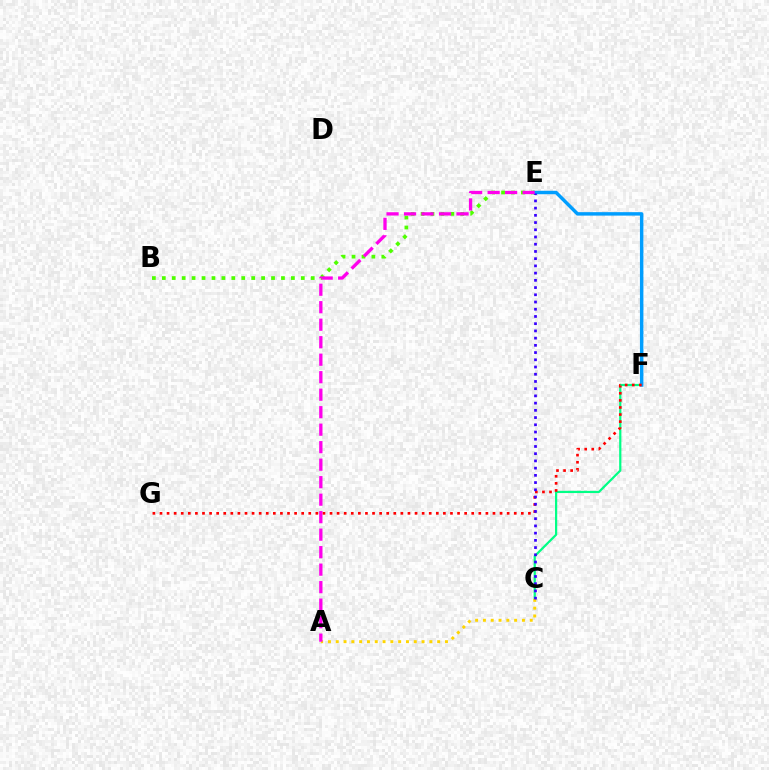{('C', 'F'): [{'color': '#00ff86', 'line_style': 'solid', 'thickness': 1.6}], ('B', 'E'): [{'color': '#4fff00', 'line_style': 'dotted', 'thickness': 2.7}], ('A', 'C'): [{'color': '#ffd500', 'line_style': 'dotted', 'thickness': 2.12}], ('E', 'F'): [{'color': '#009eff', 'line_style': 'solid', 'thickness': 2.48}], ('F', 'G'): [{'color': '#ff0000', 'line_style': 'dotted', 'thickness': 1.93}], ('C', 'E'): [{'color': '#3700ff', 'line_style': 'dotted', 'thickness': 1.96}], ('A', 'E'): [{'color': '#ff00ed', 'line_style': 'dashed', 'thickness': 2.38}]}